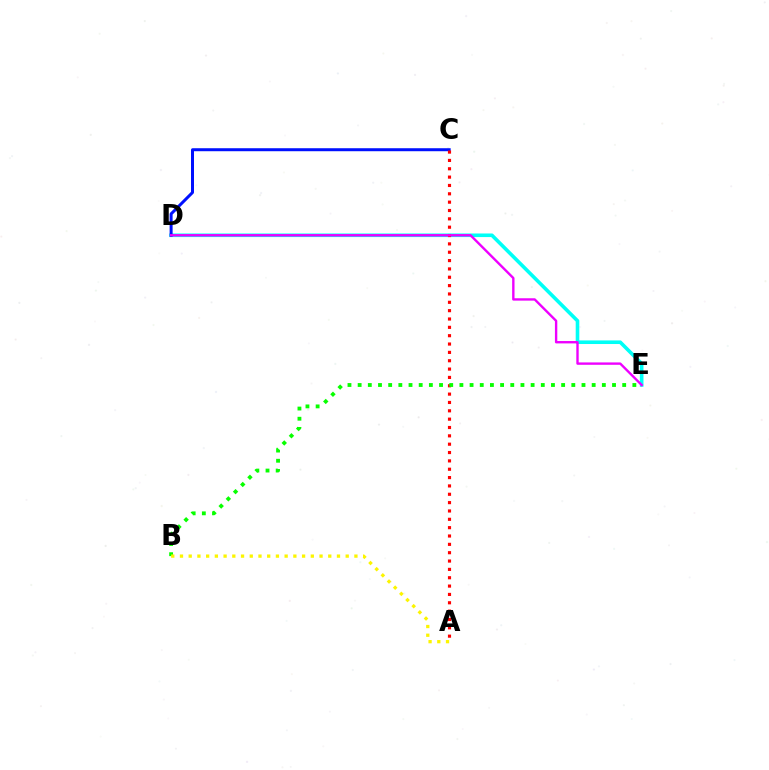{('D', 'E'): [{'color': '#00fff6', 'line_style': 'solid', 'thickness': 2.59}, {'color': '#ee00ff', 'line_style': 'solid', 'thickness': 1.71}], ('C', 'D'): [{'color': '#0010ff', 'line_style': 'solid', 'thickness': 2.16}], ('A', 'C'): [{'color': '#ff0000', 'line_style': 'dotted', 'thickness': 2.27}], ('B', 'E'): [{'color': '#08ff00', 'line_style': 'dotted', 'thickness': 2.76}], ('A', 'B'): [{'color': '#fcf500', 'line_style': 'dotted', 'thickness': 2.37}]}